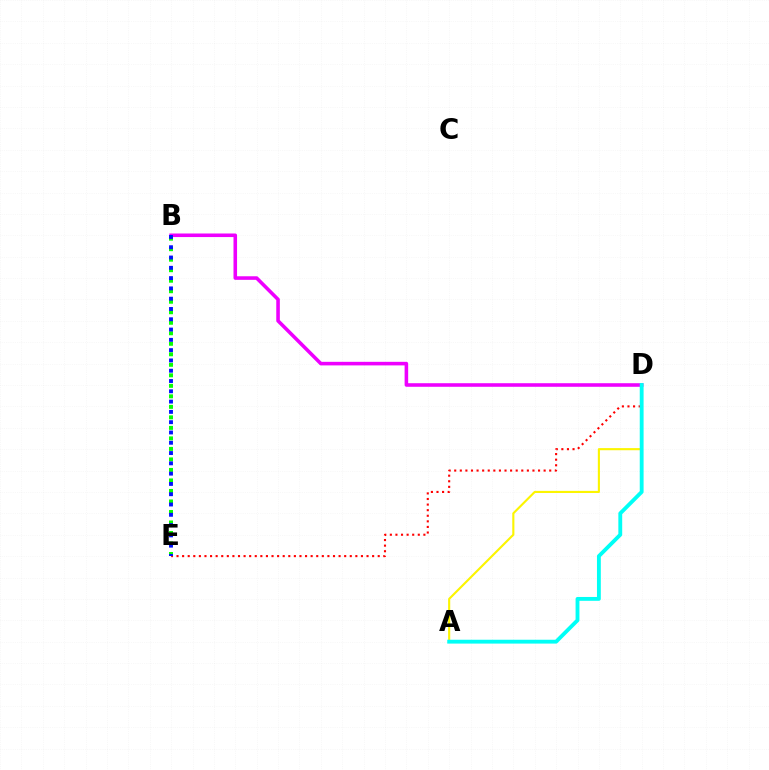{('A', 'D'): [{'color': '#fcf500', 'line_style': 'solid', 'thickness': 1.53}, {'color': '#00fff6', 'line_style': 'solid', 'thickness': 2.77}], ('D', 'E'): [{'color': '#ff0000', 'line_style': 'dotted', 'thickness': 1.52}], ('B', 'D'): [{'color': '#ee00ff', 'line_style': 'solid', 'thickness': 2.57}], ('B', 'E'): [{'color': '#08ff00', 'line_style': 'dotted', 'thickness': 2.86}, {'color': '#0010ff', 'line_style': 'dotted', 'thickness': 2.8}]}